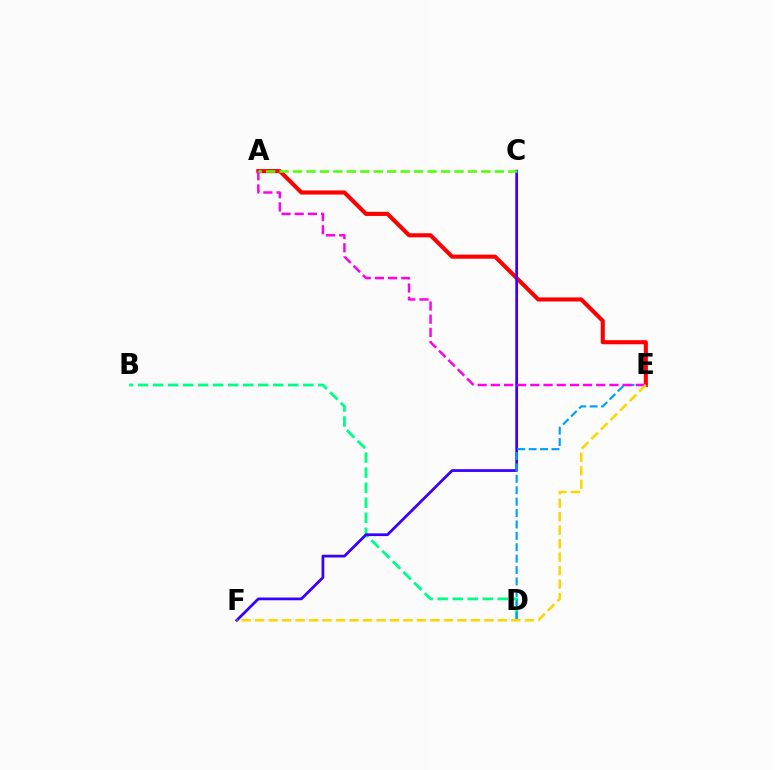{('A', 'E'): [{'color': '#ff0000', 'line_style': 'solid', 'thickness': 2.95}, {'color': '#ff00ed', 'line_style': 'dashed', 'thickness': 1.79}], ('B', 'D'): [{'color': '#00ff86', 'line_style': 'dashed', 'thickness': 2.04}], ('C', 'F'): [{'color': '#3700ff', 'line_style': 'solid', 'thickness': 1.98}], ('D', 'E'): [{'color': '#009eff', 'line_style': 'dashed', 'thickness': 1.55}], ('E', 'F'): [{'color': '#ffd500', 'line_style': 'dashed', 'thickness': 1.83}], ('A', 'C'): [{'color': '#4fff00', 'line_style': 'dashed', 'thickness': 1.83}]}